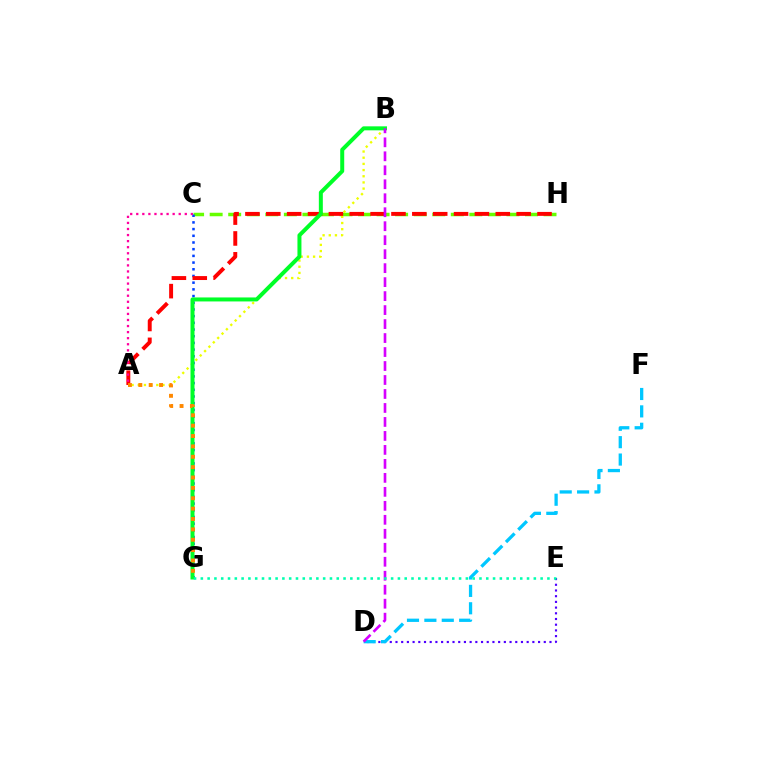{('C', 'H'): [{'color': '#66ff00', 'line_style': 'dashed', 'thickness': 2.52}], ('D', 'E'): [{'color': '#4f00ff', 'line_style': 'dotted', 'thickness': 1.55}], ('C', 'G'): [{'color': '#003fff', 'line_style': 'dotted', 'thickness': 1.82}], ('A', 'B'): [{'color': '#eeff00', 'line_style': 'dotted', 'thickness': 1.68}], ('A', 'H'): [{'color': '#ff0000', 'line_style': 'dashed', 'thickness': 2.83}], ('D', 'F'): [{'color': '#00c7ff', 'line_style': 'dashed', 'thickness': 2.36}], ('B', 'G'): [{'color': '#00ff27', 'line_style': 'solid', 'thickness': 2.87}], ('B', 'D'): [{'color': '#d600ff', 'line_style': 'dashed', 'thickness': 1.9}], ('A', 'G'): [{'color': '#ff8800', 'line_style': 'dotted', 'thickness': 2.82}], ('A', 'C'): [{'color': '#ff00a0', 'line_style': 'dotted', 'thickness': 1.65}], ('E', 'G'): [{'color': '#00ffaf', 'line_style': 'dotted', 'thickness': 1.85}]}